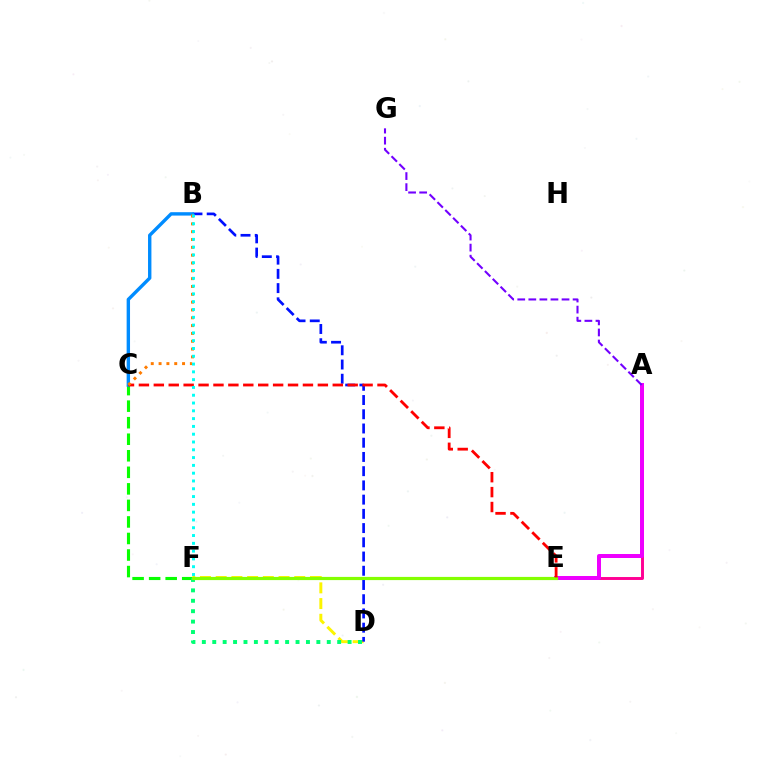{('A', 'E'): [{'color': '#ff0094', 'line_style': 'solid', 'thickness': 2.11}, {'color': '#ee00ff', 'line_style': 'solid', 'thickness': 2.87}], ('D', 'F'): [{'color': '#fcf500', 'line_style': 'dashed', 'thickness': 2.13}, {'color': '#00ff74', 'line_style': 'dotted', 'thickness': 2.83}], ('C', 'F'): [{'color': '#08ff00', 'line_style': 'dashed', 'thickness': 2.25}], ('E', 'F'): [{'color': '#84ff00', 'line_style': 'solid', 'thickness': 2.3}], ('B', 'D'): [{'color': '#0010ff', 'line_style': 'dashed', 'thickness': 1.93}], ('B', 'C'): [{'color': '#008cff', 'line_style': 'solid', 'thickness': 2.44}, {'color': '#ff7c00', 'line_style': 'dotted', 'thickness': 2.13}], ('A', 'G'): [{'color': '#7200ff', 'line_style': 'dashed', 'thickness': 1.5}], ('C', 'E'): [{'color': '#ff0000', 'line_style': 'dashed', 'thickness': 2.03}], ('B', 'F'): [{'color': '#00fff6', 'line_style': 'dotted', 'thickness': 2.12}]}